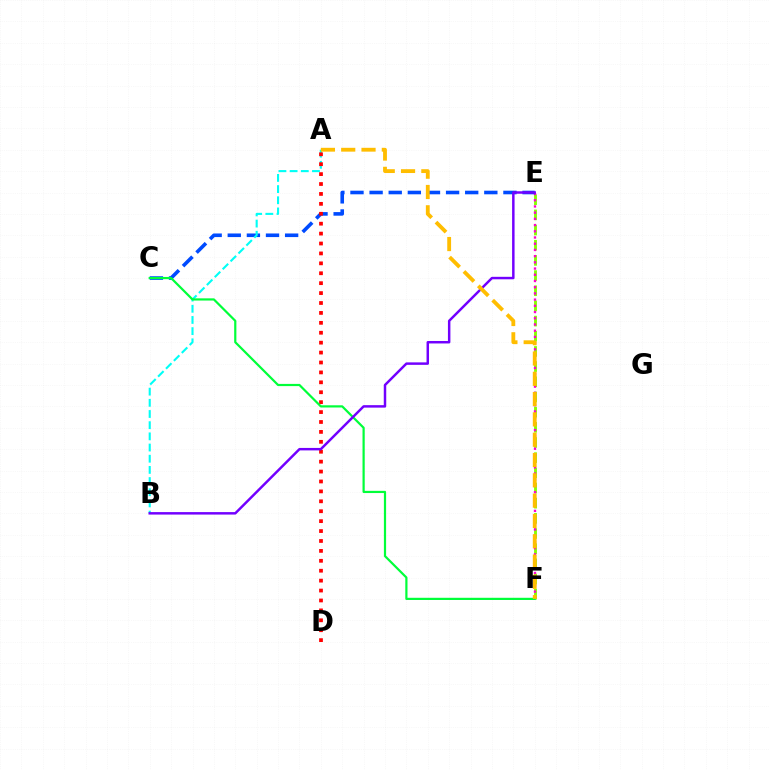{('E', 'F'): [{'color': '#84ff00', 'line_style': 'dashed', 'thickness': 2.06}, {'color': '#ff00cf', 'line_style': 'dotted', 'thickness': 1.69}], ('C', 'E'): [{'color': '#004bff', 'line_style': 'dashed', 'thickness': 2.6}], ('A', 'B'): [{'color': '#00fff6', 'line_style': 'dashed', 'thickness': 1.52}], ('A', 'D'): [{'color': '#ff0000', 'line_style': 'dotted', 'thickness': 2.69}], ('C', 'F'): [{'color': '#00ff39', 'line_style': 'solid', 'thickness': 1.59}], ('B', 'E'): [{'color': '#7200ff', 'line_style': 'solid', 'thickness': 1.78}], ('A', 'F'): [{'color': '#ffbd00', 'line_style': 'dashed', 'thickness': 2.76}]}